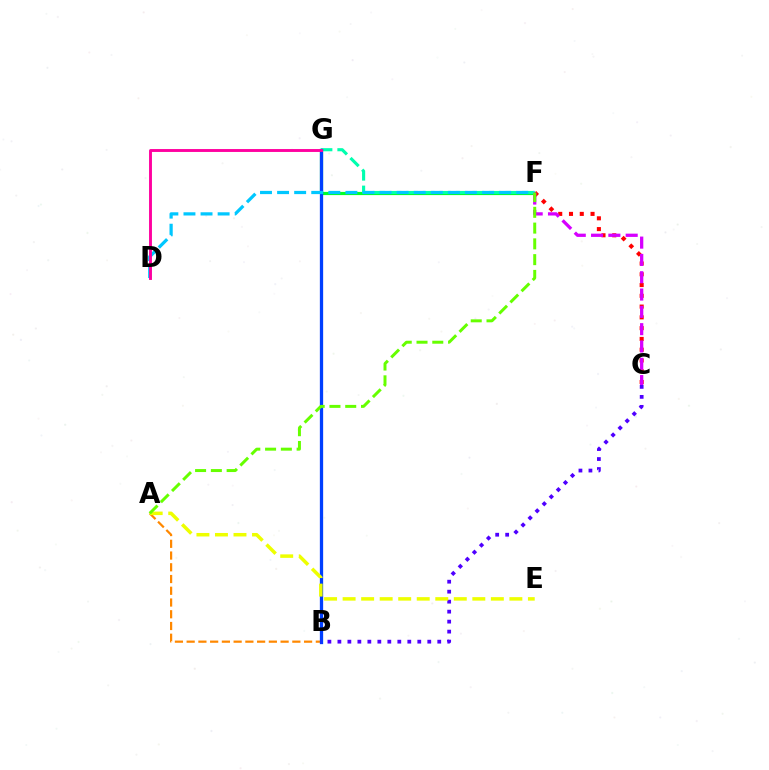{('A', 'B'): [{'color': '#ff8800', 'line_style': 'dashed', 'thickness': 1.6}], ('F', 'G'): [{'color': '#00ff27', 'line_style': 'solid', 'thickness': 2.29}, {'color': '#00ffaf', 'line_style': 'dashed', 'thickness': 2.25}], ('C', 'F'): [{'color': '#ff0000', 'line_style': 'dotted', 'thickness': 2.93}, {'color': '#d600ff', 'line_style': 'dashed', 'thickness': 2.35}], ('B', 'G'): [{'color': '#003fff', 'line_style': 'solid', 'thickness': 2.36}], ('B', 'C'): [{'color': '#4f00ff', 'line_style': 'dotted', 'thickness': 2.71}], ('A', 'E'): [{'color': '#eeff00', 'line_style': 'dashed', 'thickness': 2.52}], ('D', 'F'): [{'color': '#00c7ff', 'line_style': 'dashed', 'thickness': 2.32}], ('A', 'F'): [{'color': '#66ff00', 'line_style': 'dashed', 'thickness': 2.14}], ('D', 'G'): [{'color': '#ff00a0', 'line_style': 'solid', 'thickness': 2.08}]}